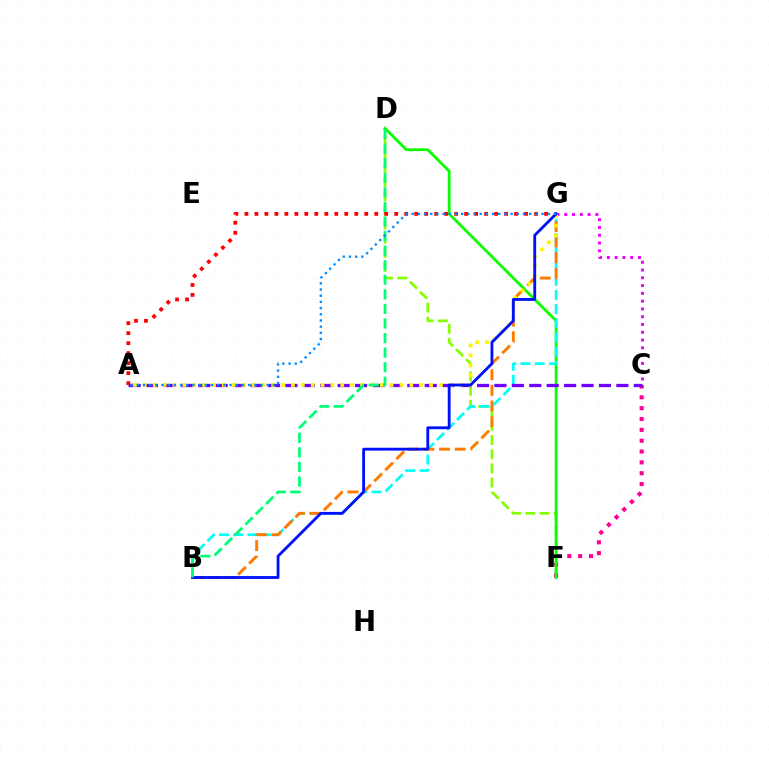{('D', 'F'): [{'color': '#84ff00', 'line_style': 'dashed', 'thickness': 1.92}, {'color': '#08ff00', 'line_style': 'solid', 'thickness': 2.0}], ('C', 'F'): [{'color': '#ff0094', 'line_style': 'dotted', 'thickness': 2.95}], ('C', 'G'): [{'color': '#ee00ff', 'line_style': 'dotted', 'thickness': 2.11}], ('B', 'G'): [{'color': '#00fff6', 'line_style': 'dashed', 'thickness': 1.93}, {'color': '#ff7c00', 'line_style': 'dashed', 'thickness': 2.12}, {'color': '#0010ff', 'line_style': 'solid', 'thickness': 2.04}], ('A', 'C'): [{'color': '#7200ff', 'line_style': 'dashed', 'thickness': 2.37}], ('A', 'G'): [{'color': '#fcf500', 'line_style': 'dotted', 'thickness': 2.68}, {'color': '#ff0000', 'line_style': 'dotted', 'thickness': 2.71}, {'color': '#008cff', 'line_style': 'dotted', 'thickness': 1.68}], ('B', 'D'): [{'color': '#00ff74', 'line_style': 'dashed', 'thickness': 1.98}]}